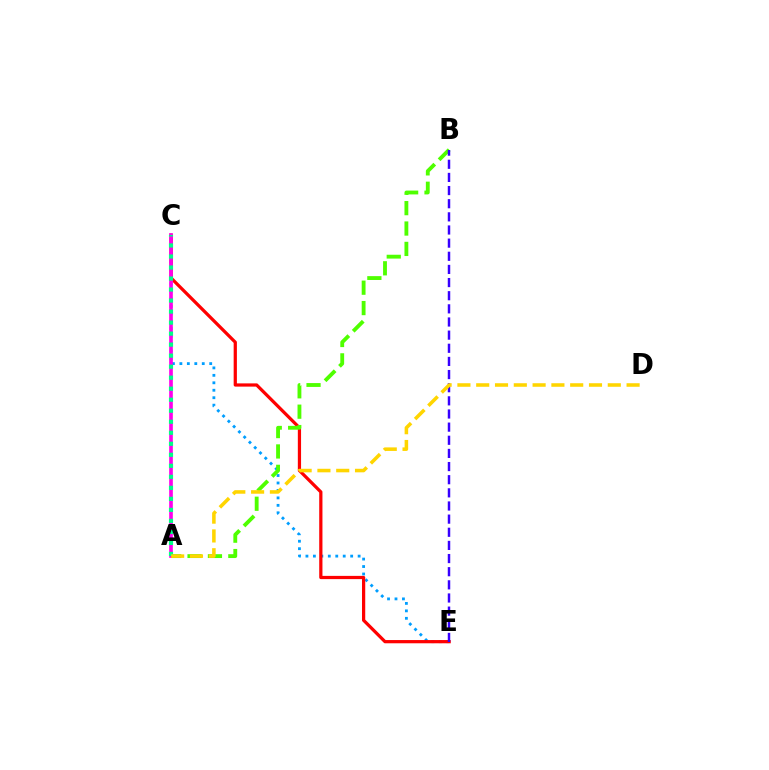{('C', 'E'): [{'color': '#009eff', 'line_style': 'dotted', 'thickness': 2.03}, {'color': '#ff0000', 'line_style': 'solid', 'thickness': 2.33}], ('A', 'B'): [{'color': '#4fff00', 'line_style': 'dashed', 'thickness': 2.77}], ('B', 'E'): [{'color': '#3700ff', 'line_style': 'dashed', 'thickness': 1.79}], ('A', 'C'): [{'color': '#ff00ed', 'line_style': 'solid', 'thickness': 2.64}, {'color': '#00ff86', 'line_style': 'dotted', 'thickness': 2.99}], ('A', 'D'): [{'color': '#ffd500', 'line_style': 'dashed', 'thickness': 2.55}]}